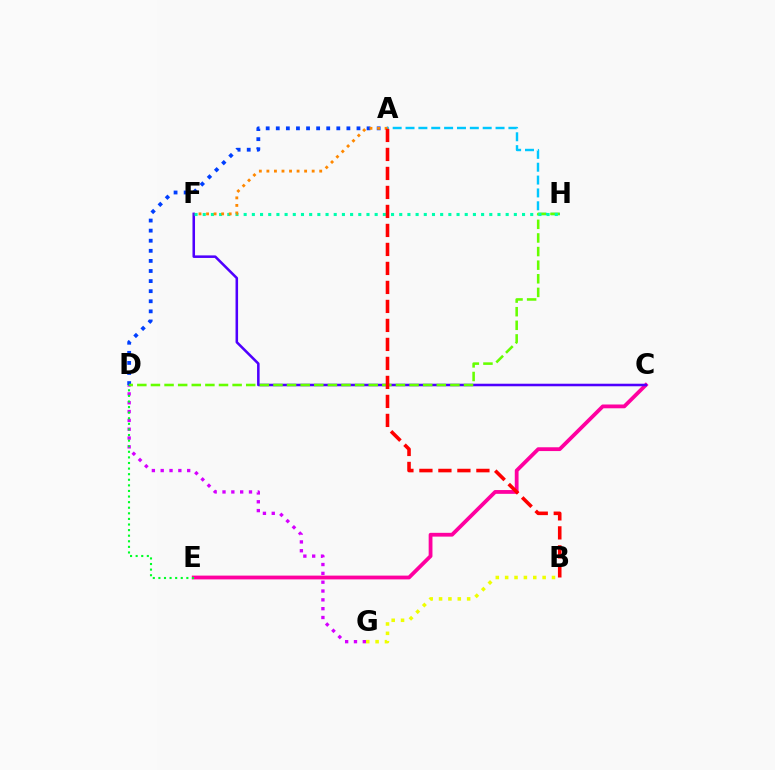{('C', 'E'): [{'color': '#ff00a0', 'line_style': 'solid', 'thickness': 2.73}], ('B', 'G'): [{'color': '#eeff00', 'line_style': 'dotted', 'thickness': 2.54}], ('A', 'D'): [{'color': '#003fff', 'line_style': 'dotted', 'thickness': 2.74}], ('D', 'G'): [{'color': '#d600ff', 'line_style': 'dotted', 'thickness': 2.4}], ('C', 'F'): [{'color': '#4f00ff', 'line_style': 'solid', 'thickness': 1.83}], ('A', 'H'): [{'color': '#00c7ff', 'line_style': 'dashed', 'thickness': 1.75}], ('D', 'H'): [{'color': '#66ff00', 'line_style': 'dashed', 'thickness': 1.85}], ('F', 'H'): [{'color': '#00ffaf', 'line_style': 'dotted', 'thickness': 2.22}], ('A', 'F'): [{'color': '#ff8800', 'line_style': 'dotted', 'thickness': 2.05}], ('D', 'E'): [{'color': '#00ff27', 'line_style': 'dotted', 'thickness': 1.52}], ('A', 'B'): [{'color': '#ff0000', 'line_style': 'dashed', 'thickness': 2.58}]}